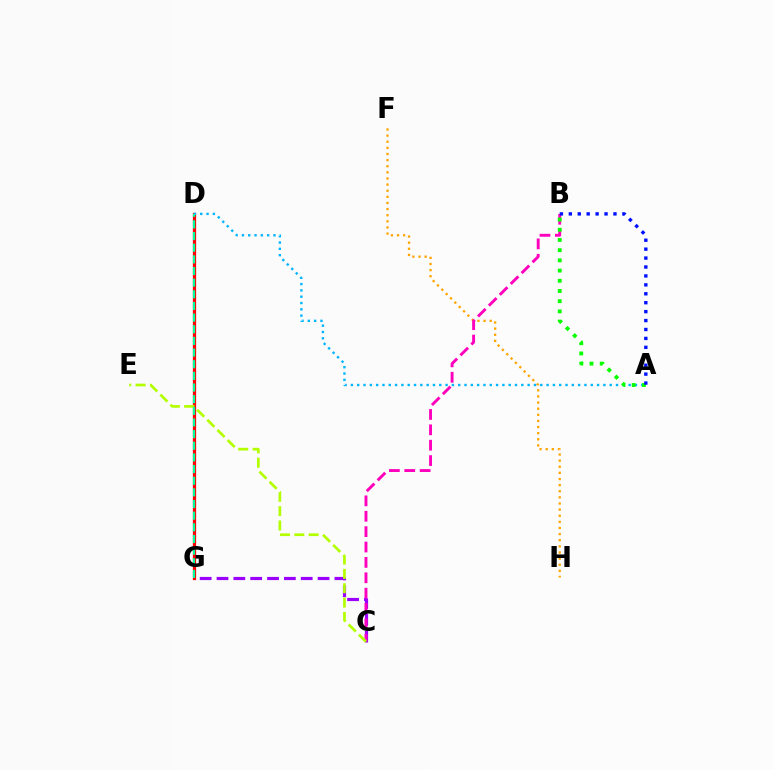{('C', 'G'): [{'color': '#9b00ff', 'line_style': 'dashed', 'thickness': 2.29}], ('F', 'H'): [{'color': '#ffa500', 'line_style': 'dotted', 'thickness': 1.66}], ('D', 'G'): [{'color': '#ff0000', 'line_style': 'solid', 'thickness': 2.34}, {'color': '#00ff9d', 'line_style': 'dashed', 'thickness': 1.58}], ('A', 'D'): [{'color': '#00b5ff', 'line_style': 'dotted', 'thickness': 1.72}], ('B', 'C'): [{'color': '#ff00bd', 'line_style': 'dashed', 'thickness': 2.09}], ('A', 'B'): [{'color': '#08ff00', 'line_style': 'dotted', 'thickness': 2.77}, {'color': '#0010ff', 'line_style': 'dotted', 'thickness': 2.43}], ('C', 'E'): [{'color': '#b3ff00', 'line_style': 'dashed', 'thickness': 1.95}]}